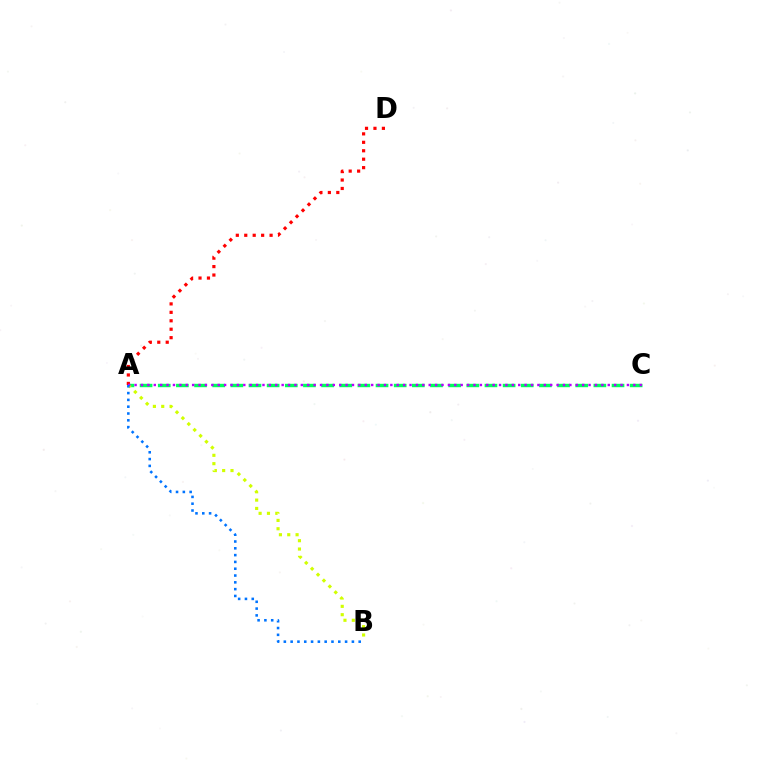{('A', 'C'): [{'color': '#00ff5c', 'line_style': 'dashed', 'thickness': 2.47}, {'color': '#b900ff', 'line_style': 'dotted', 'thickness': 1.74}], ('A', 'D'): [{'color': '#ff0000', 'line_style': 'dotted', 'thickness': 2.29}], ('A', 'B'): [{'color': '#d1ff00', 'line_style': 'dotted', 'thickness': 2.27}, {'color': '#0074ff', 'line_style': 'dotted', 'thickness': 1.85}]}